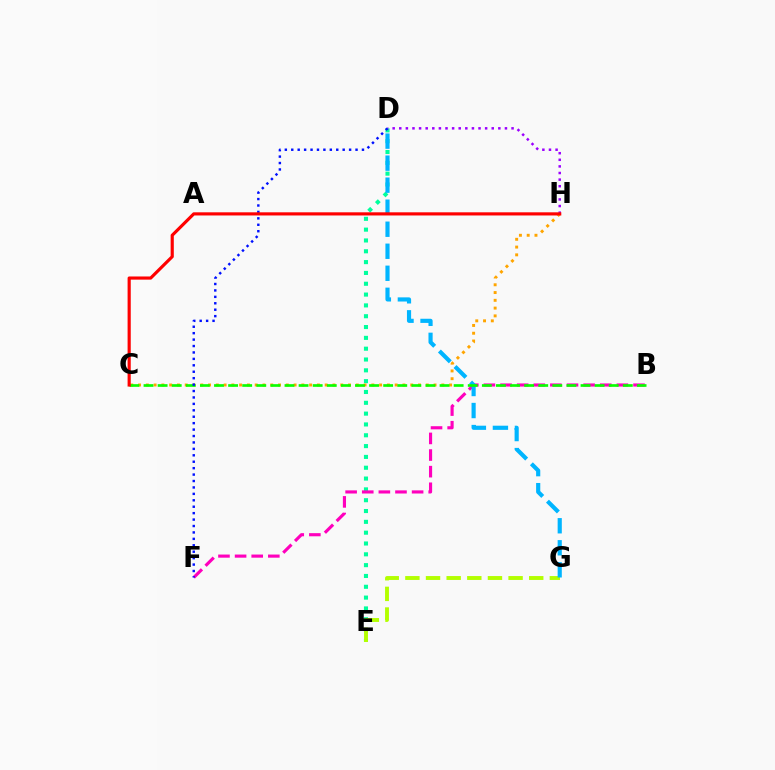{('D', 'E'): [{'color': '#00ff9d', 'line_style': 'dotted', 'thickness': 2.94}], ('E', 'G'): [{'color': '#b3ff00', 'line_style': 'dashed', 'thickness': 2.8}], ('B', 'F'): [{'color': '#ff00bd', 'line_style': 'dashed', 'thickness': 2.26}], ('D', 'H'): [{'color': '#9b00ff', 'line_style': 'dotted', 'thickness': 1.79}], ('C', 'H'): [{'color': '#ffa500', 'line_style': 'dotted', 'thickness': 2.11}, {'color': '#ff0000', 'line_style': 'solid', 'thickness': 2.27}], ('D', 'G'): [{'color': '#00b5ff', 'line_style': 'dashed', 'thickness': 2.99}], ('B', 'C'): [{'color': '#08ff00', 'line_style': 'dashed', 'thickness': 1.92}], ('D', 'F'): [{'color': '#0010ff', 'line_style': 'dotted', 'thickness': 1.75}]}